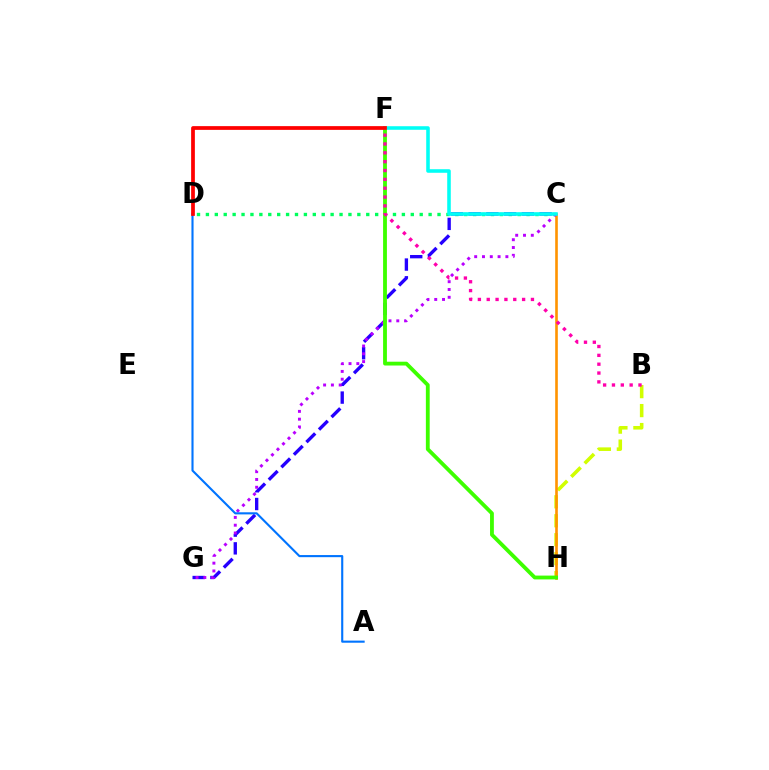{('C', 'D'): [{'color': '#00ff5c', 'line_style': 'dotted', 'thickness': 2.42}], ('B', 'H'): [{'color': '#d1ff00', 'line_style': 'dashed', 'thickness': 2.58}], ('C', 'G'): [{'color': '#2500ff', 'line_style': 'dashed', 'thickness': 2.41}, {'color': '#b900ff', 'line_style': 'dotted', 'thickness': 2.12}], ('C', 'H'): [{'color': '#ff9400', 'line_style': 'solid', 'thickness': 1.89}], ('F', 'H'): [{'color': '#3dff00', 'line_style': 'solid', 'thickness': 2.75}], ('C', 'F'): [{'color': '#00fff6', 'line_style': 'solid', 'thickness': 2.57}], ('A', 'D'): [{'color': '#0074ff', 'line_style': 'solid', 'thickness': 1.52}], ('B', 'F'): [{'color': '#ff00ac', 'line_style': 'dotted', 'thickness': 2.4}], ('D', 'F'): [{'color': '#ff0000', 'line_style': 'solid', 'thickness': 2.69}]}